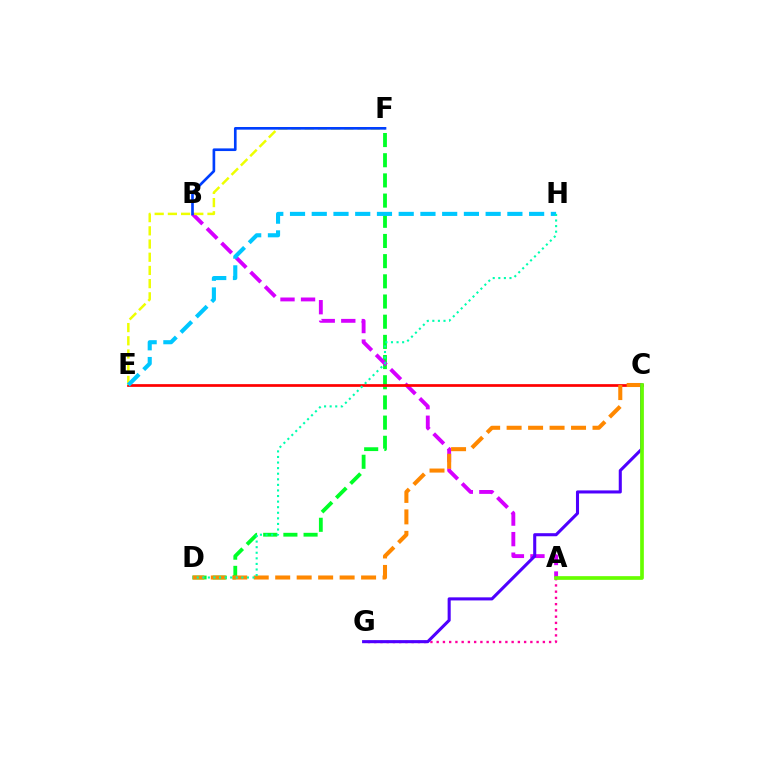{('D', 'F'): [{'color': '#00ff27', 'line_style': 'dashed', 'thickness': 2.74}], ('A', 'B'): [{'color': '#d600ff', 'line_style': 'dashed', 'thickness': 2.79}], ('C', 'E'): [{'color': '#ff0000', 'line_style': 'solid', 'thickness': 1.96}], ('E', 'F'): [{'color': '#eeff00', 'line_style': 'dashed', 'thickness': 1.79}], ('A', 'G'): [{'color': '#ff00a0', 'line_style': 'dotted', 'thickness': 1.7}], ('C', 'D'): [{'color': '#ff8800', 'line_style': 'dashed', 'thickness': 2.92}], ('C', 'G'): [{'color': '#4f00ff', 'line_style': 'solid', 'thickness': 2.21}], ('B', 'F'): [{'color': '#003fff', 'line_style': 'solid', 'thickness': 1.91}], ('A', 'C'): [{'color': '#66ff00', 'line_style': 'solid', 'thickness': 2.66}], ('E', 'H'): [{'color': '#00c7ff', 'line_style': 'dashed', 'thickness': 2.95}], ('D', 'H'): [{'color': '#00ffaf', 'line_style': 'dotted', 'thickness': 1.52}]}